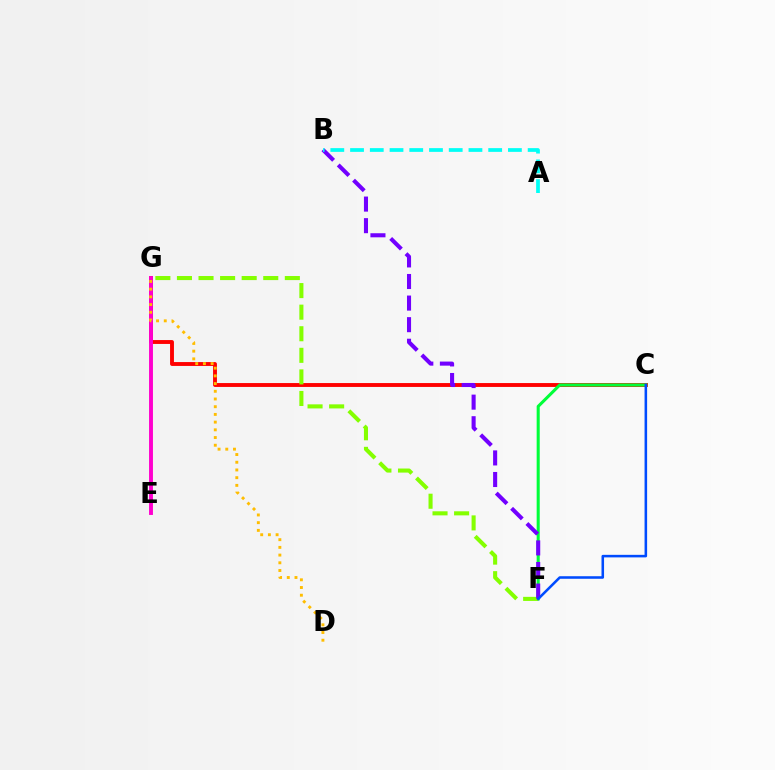{('C', 'G'): [{'color': '#ff0000', 'line_style': 'solid', 'thickness': 2.8}], ('E', 'G'): [{'color': '#ff00cf', 'line_style': 'solid', 'thickness': 2.81}], ('C', 'F'): [{'color': '#00ff39', 'line_style': 'solid', 'thickness': 2.21}, {'color': '#004bff', 'line_style': 'solid', 'thickness': 1.84}], ('F', 'G'): [{'color': '#84ff00', 'line_style': 'dashed', 'thickness': 2.93}], ('D', 'G'): [{'color': '#ffbd00', 'line_style': 'dotted', 'thickness': 2.09}], ('B', 'F'): [{'color': '#7200ff', 'line_style': 'dashed', 'thickness': 2.93}], ('A', 'B'): [{'color': '#00fff6', 'line_style': 'dashed', 'thickness': 2.68}]}